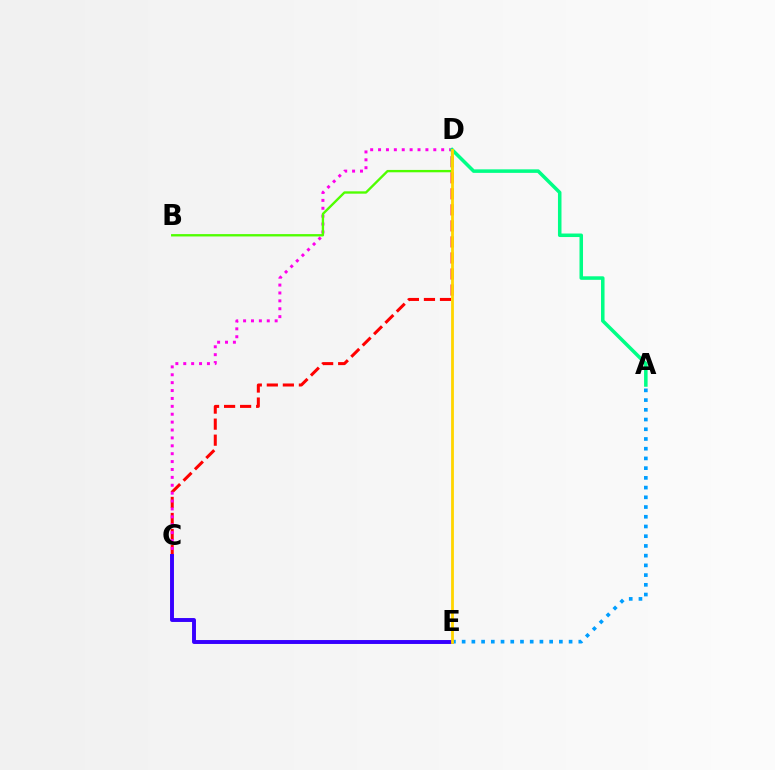{('C', 'D'): [{'color': '#ff0000', 'line_style': 'dashed', 'thickness': 2.18}, {'color': '#ff00ed', 'line_style': 'dotted', 'thickness': 2.14}], ('B', 'D'): [{'color': '#4fff00', 'line_style': 'solid', 'thickness': 1.69}], ('A', 'D'): [{'color': '#00ff86', 'line_style': 'solid', 'thickness': 2.54}], ('C', 'E'): [{'color': '#3700ff', 'line_style': 'solid', 'thickness': 2.82}], ('A', 'E'): [{'color': '#009eff', 'line_style': 'dotted', 'thickness': 2.64}], ('D', 'E'): [{'color': '#ffd500', 'line_style': 'solid', 'thickness': 2.02}]}